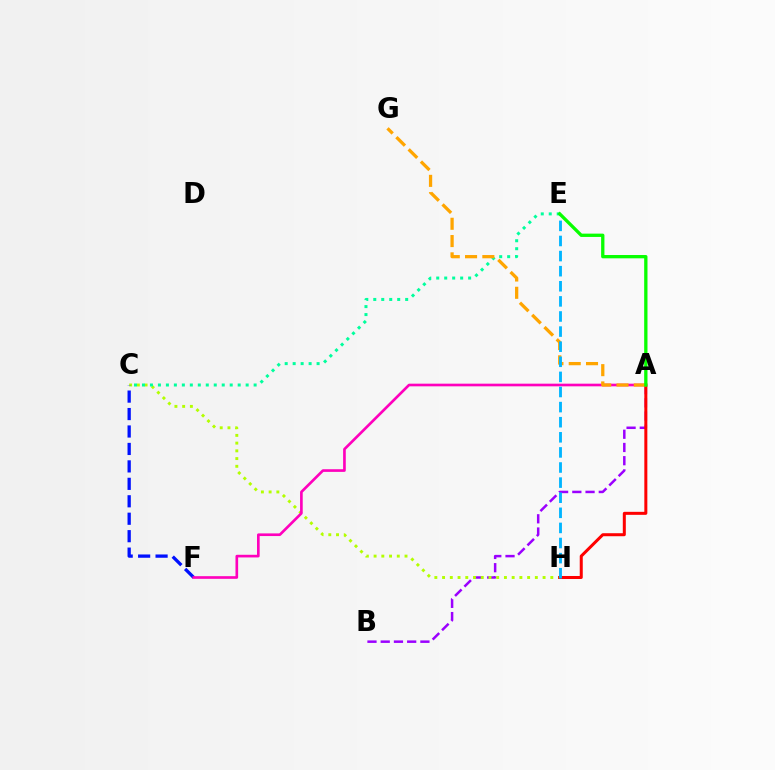{('A', 'B'): [{'color': '#9b00ff', 'line_style': 'dashed', 'thickness': 1.8}], ('C', 'H'): [{'color': '#b3ff00', 'line_style': 'dotted', 'thickness': 2.1}], ('C', 'F'): [{'color': '#0010ff', 'line_style': 'dashed', 'thickness': 2.37}], ('A', 'F'): [{'color': '#ff00bd', 'line_style': 'solid', 'thickness': 1.91}], ('C', 'E'): [{'color': '#00ff9d', 'line_style': 'dotted', 'thickness': 2.17}], ('A', 'H'): [{'color': '#ff0000', 'line_style': 'solid', 'thickness': 2.17}], ('A', 'G'): [{'color': '#ffa500', 'line_style': 'dashed', 'thickness': 2.35}], ('E', 'H'): [{'color': '#00b5ff', 'line_style': 'dashed', 'thickness': 2.05}], ('A', 'E'): [{'color': '#08ff00', 'line_style': 'solid', 'thickness': 2.38}]}